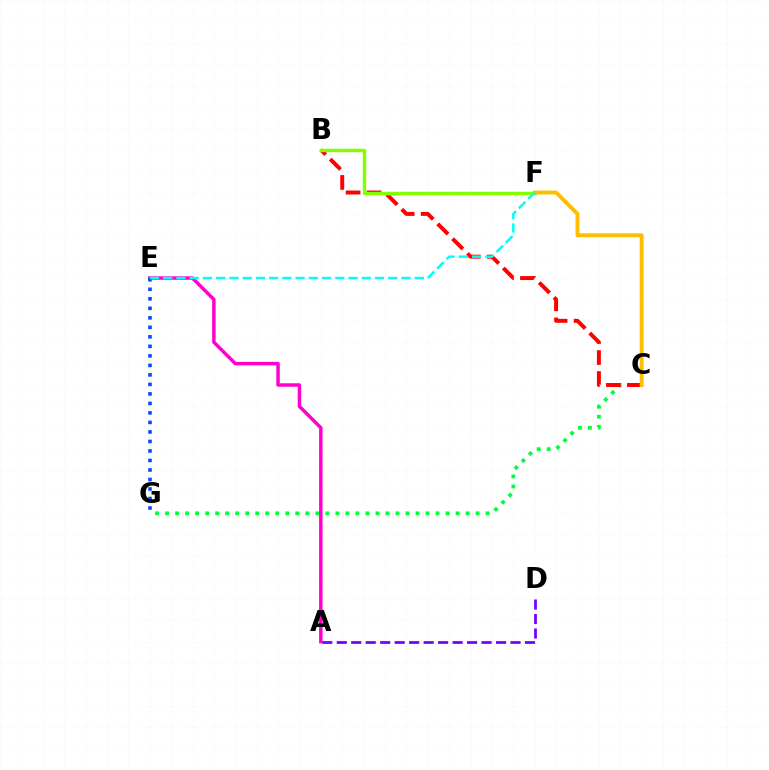{('C', 'G'): [{'color': '#00ff39', 'line_style': 'dotted', 'thickness': 2.72}], ('A', 'E'): [{'color': '#ff00cf', 'line_style': 'solid', 'thickness': 2.5}], ('B', 'C'): [{'color': '#ff0000', 'line_style': 'dashed', 'thickness': 2.85}], ('B', 'F'): [{'color': '#84ff00', 'line_style': 'solid', 'thickness': 2.48}], ('E', 'G'): [{'color': '#004bff', 'line_style': 'dotted', 'thickness': 2.58}], ('A', 'D'): [{'color': '#7200ff', 'line_style': 'dashed', 'thickness': 1.97}], ('C', 'F'): [{'color': '#ffbd00', 'line_style': 'solid', 'thickness': 2.81}], ('E', 'F'): [{'color': '#00fff6', 'line_style': 'dashed', 'thickness': 1.8}]}